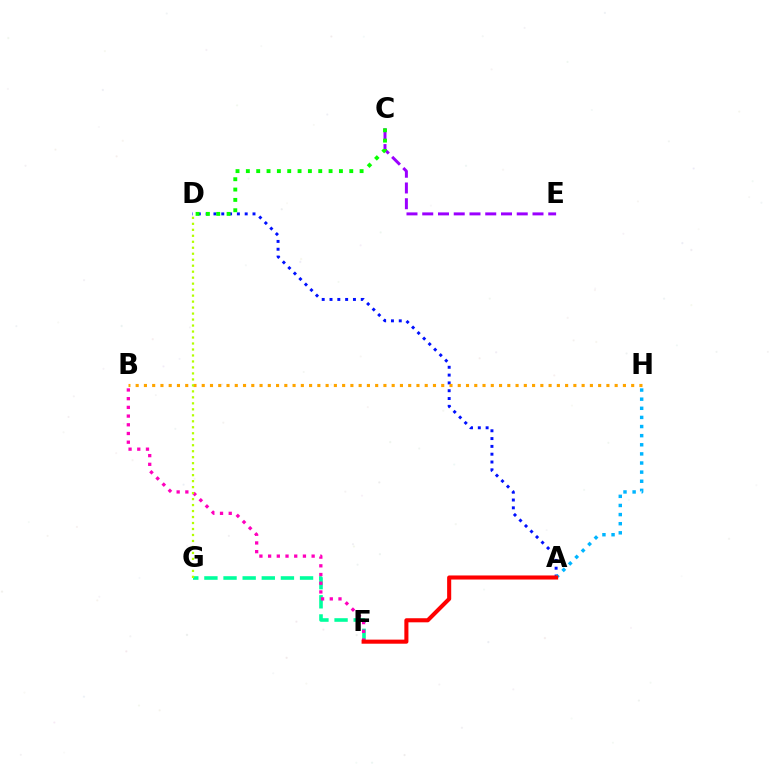{('C', 'E'): [{'color': '#9b00ff', 'line_style': 'dashed', 'thickness': 2.14}], ('F', 'G'): [{'color': '#00ff9d', 'line_style': 'dashed', 'thickness': 2.6}], ('B', 'F'): [{'color': '#ff00bd', 'line_style': 'dotted', 'thickness': 2.36}], ('A', 'D'): [{'color': '#0010ff', 'line_style': 'dotted', 'thickness': 2.12}], ('A', 'H'): [{'color': '#00b5ff', 'line_style': 'dotted', 'thickness': 2.48}], ('B', 'H'): [{'color': '#ffa500', 'line_style': 'dotted', 'thickness': 2.24}], ('A', 'F'): [{'color': '#ff0000', 'line_style': 'solid', 'thickness': 2.94}], ('D', 'G'): [{'color': '#b3ff00', 'line_style': 'dotted', 'thickness': 1.63}], ('C', 'D'): [{'color': '#08ff00', 'line_style': 'dotted', 'thickness': 2.81}]}